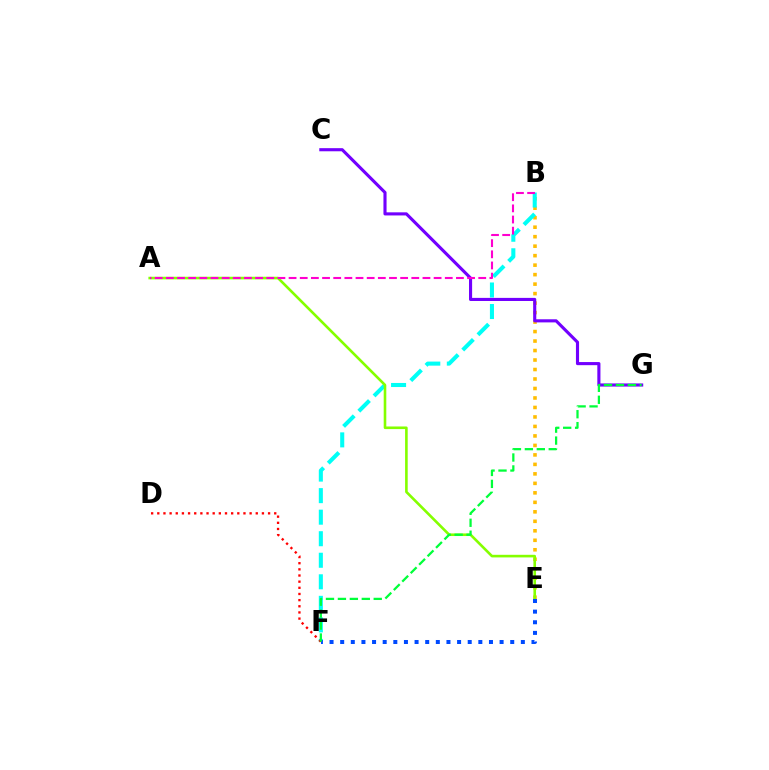{('B', 'E'): [{'color': '#ffbd00', 'line_style': 'dotted', 'thickness': 2.58}], ('B', 'F'): [{'color': '#00fff6', 'line_style': 'dashed', 'thickness': 2.93}], ('C', 'G'): [{'color': '#7200ff', 'line_style': 'solid', 'thickness': 2.24}], ('A', 'E'): [{'color': '#84ff00', 'line_style': 'solid', 'thickness': 1.88}], ('A', 'B'): [{'color': '#ff00cf', 'line_style': 'dashed', 'thickness': 1.52}], ('D', 'F'): [{'color': '#ff0000', 'line_style': 'dotted', 'thickness': 1.67}], ('E', 'F'): [{'color': '#004bff', 'line_style': 'dotted', 'thickness': 2.89}], ('F', 'G'): [{'color': '#00ff39', 'line_style': 'dashed', 'thickness': 1.62}]}